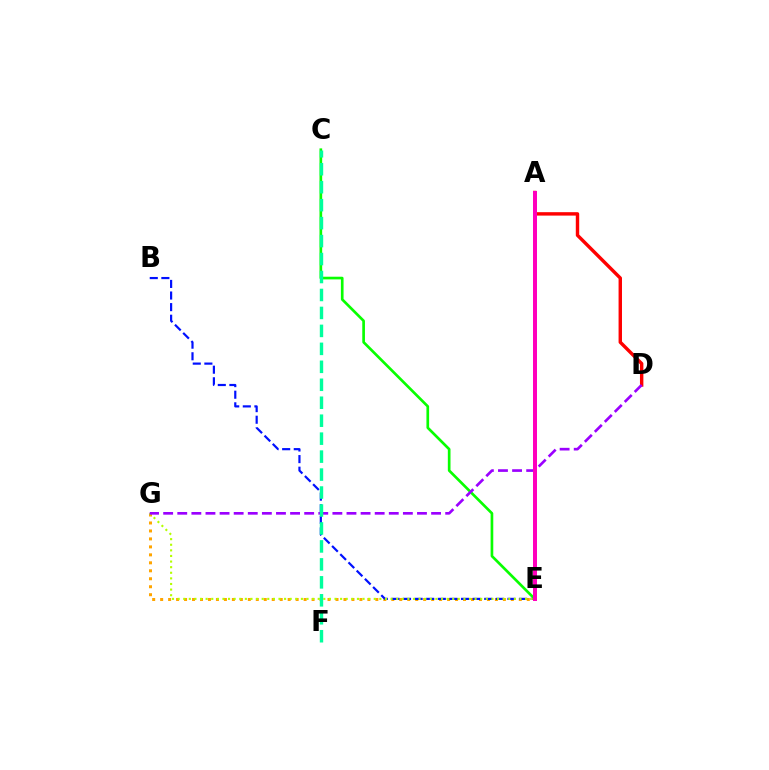{('E', 'G'): [{'color': '#ffa500', 'line_style': 'dotted', 'thickness': 2.17}, {'color': '#b3ff00', 'line_style': 'dotted', 'thickness': 1.52}], ('A', 'D'): [{'color': '#ff0000', 'line_style': 'solid', 'thickness': 2.46}], ('C', 'E'): [{'color': '#08ff00', 'line_style': 'solid', 'thickness': 1.92}], ('B', 'E'): [{'color': '#0010ff', 'line_style': 'dashed', 'thickness': 1.58}], ('A', 'E'): [{'color': '#00b5ff', 'line_style': 'solid', 'thickness': 1.97}, {'color': '#ff00bd', 'line_style': 'solid', 'thickness': 2.88}], ('D', 'G'): [{'color': '#9b00ff', 'line_style': 'dashed', 'thickness': 1.92}], ('C', 'F'): [{'color': '#00ff9d', 'line_style': 'dashed', 'thickness': 2.44}]}